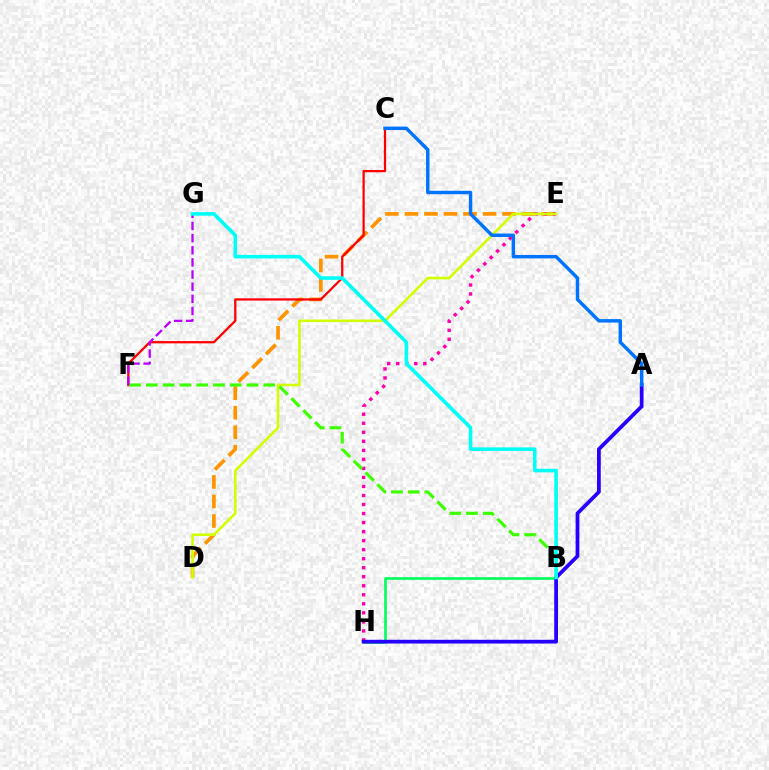{('D', 'E'): [{'color': '#ff9400', 'line_style': 'dashed', 'thickness': 2.65}, {'color': '#d1ff00', 'line_style': 'solid', 'thickness': 1.86}], ('C', 'F'): [{'color': '#ff0000', 'line_style': 'solid', 'thickness': 1.63}], ('B', 'H'): [{'color': '#00ff5c', 'line_style': 'solid', 'thickness': 1.91}], ('E', 'H'): [{'color': '#ff00ac', 'line_style': 'dotted', 'thickness': 2.45}], ('A', 'H'): [{'color': '#2500ff', 'line_style': 'solid', 'thickness': 2.7}], ('B', 'F'): [{'color': '#3dff00', 'line_style': 'dashed', 'thickness': 2.28}], ('F', 'G'): [{'color': '#b900ff', 'line_style': 'dashed', 'thickness': 1.65}], ('B', 'G'): [{'color': '#00fff6', 'line_style': 'solid', 'thickness': 2.59}], ('A', 'C'): [{'color': '#0074ff', 'line_style': 'solid', 'thickness': 2.48}]}